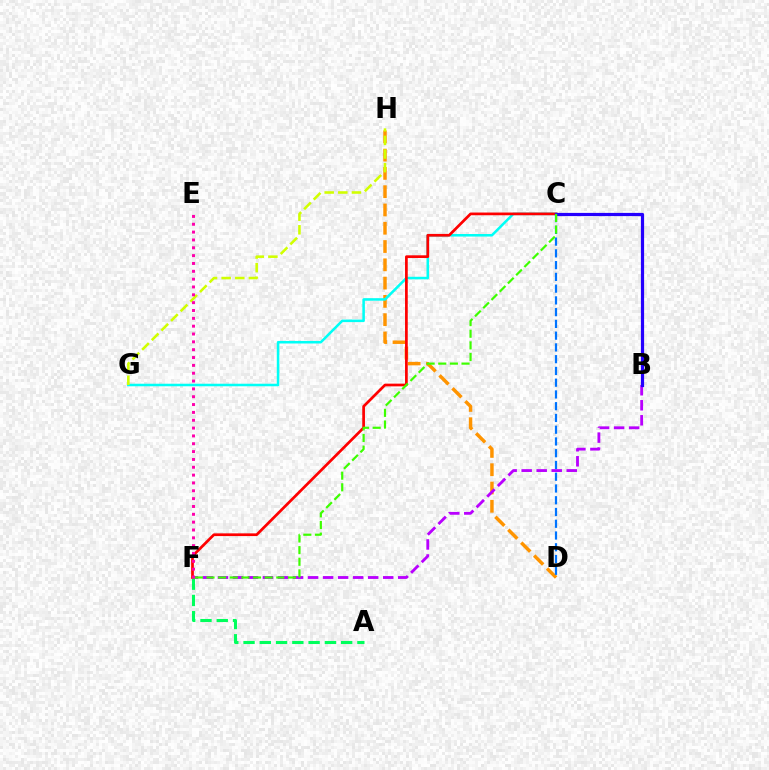{('D', 'H'): [{'color': '#ff9400', 'line_style': 'dashed', 'thickness': 2.48}], ('B', 'F'): [{'color': '#b900ff', 'line_style': 'dashed', 'thickness': 2.04}], ('C', 'G'): [{'color': '#00fff6', 'line_style': 'solid', 'thickness': 1.83}], ('C', 'F'): [{'color': '#ff0000', 'line_style': 'solid', 'thickness': 1.96}, {'color': '#3dff00', 'line_style': 'dashed', 'thickness': 1.58}], ('C', 'D'): [{'color': '#0074ff', 'line_style': 'dashed', 'thickness': 1.6}], ('A', 'F'): [{'color': '#00ff5c', 'line_style': 'dashed', 'thickness': 2.21}], ('B', 'C'): [{'color': '#2500ff', 'line_style': 'solid', 'thickness': 2.31}], ('G', 'H'): [{'color': '#d1ff00', 'line_style': 'dashed', 'thickness': 1.85}], ('E', 'F'): [{'color': '#ff00ac', 'line_style': 'dotted', 'thickness': 2.13}]}